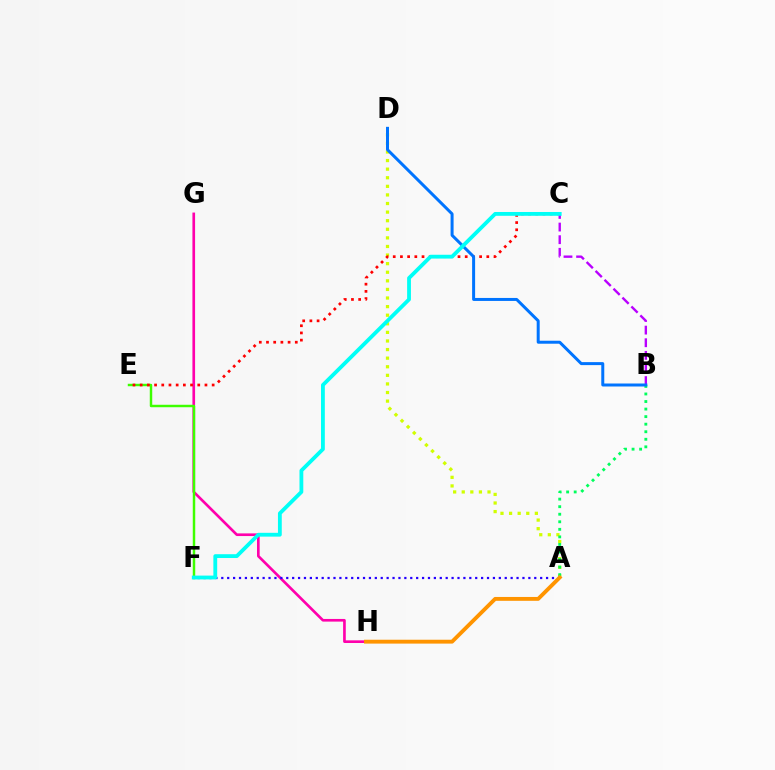{('G', 'H'): [{'color': '#ff00ac', 'line_style': 'solid', 'thickness': 1.91}], ('A', 'D'): [{'color': '#d1ff00', 'line_style': 'dotted', 'thickness': 2.33}], ('A', 'B'): [{'color': '#00ff5c', 'line_style': 'dotted', 'thickness': 2.05}], ('E', 'F'): [{'color': '#3dff00', 'line_style': 'solid', 'thickness': 1.77}], ('C', 'E'): [{'color': '#ff0000', 'line_style': 'dotted', 'thickness': 1.96}], ('A', 'F'): [{'color': '#2500ff', 'line_style': 'dotted', 'thickness': 1.6}], ('B', 'C'): [{'color': '#b900ff', 'line_style': 'dashed', 'thickness': 1.71}], ('A', 'H'): [{'color': '#ff9400', 'line_style': 'solid', 'thickness': 2.78}], ('B', 'D'): [{'color': '#0074ff', 'line_style': 'solid', 'thickness': 2.16}], ('C', 'F'): [{'color': '#00fff6', 'line_style': 'solid', 'thickness': 2.75}]}